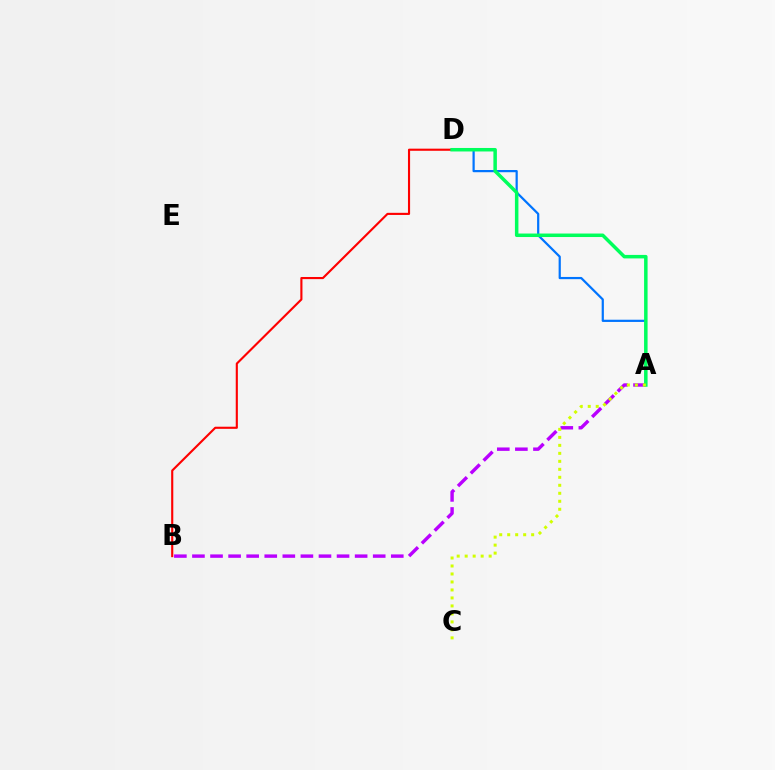{('A', 'D'): [{'color': '#0074ff', 'line_style': 'solid', 'thickness': 1.59}, {'color': '#00ff5c', 'line_style': 'solid', 'thickness': 2.52}], ('A', 'B'): [{'color': '#b900ff', 'line_style': 'dashed', 'thickness': 2.46}], ('B', 'D'): [{'color': '#ff0000', 'line_style': 'solid', 'thickness': 1.53}], ('A', 'C'): [{'color': '#d1ff00', 'line_style': 'dotted', 'thickness': 2.17}]}